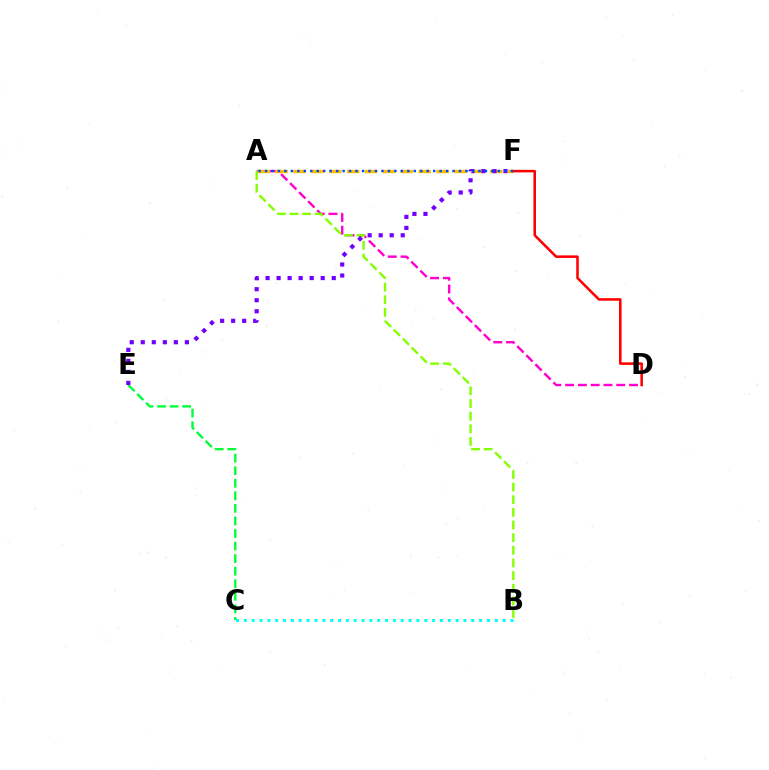{('A', 'D'): [{'color': '#ff00cf', 'line_style': 'dashed', 'thickness': 1.74}], ('A', 'F'): [{'color': '#ffbd00', 'line_style': 'dashed', 'thickness': 2.43}, {'color': '#004bff', 'line_style': 'dotted', 'thickness': 1.76}], ('D', 'F'): [{'color': '#ff0000', 'line_style': 'solid', 'thickness': 1.84}], ('C', 'E'): [{'color': '#00ff39', 'line_style': 'dashed', 'thickness': 1.71}], ('A', 'B'): [{'color': '#84ff00', 'line_style': 'dashed', 'thickness': 1.72}], ('E', 'F'): [{'color': '#7200ff', 'line_style': 'dotted', 'thickness': 3.0}], ('B', 'C'): [{'color': '#00fff6', 'line_style': 'dotted', 'thickness': 2.13}]}